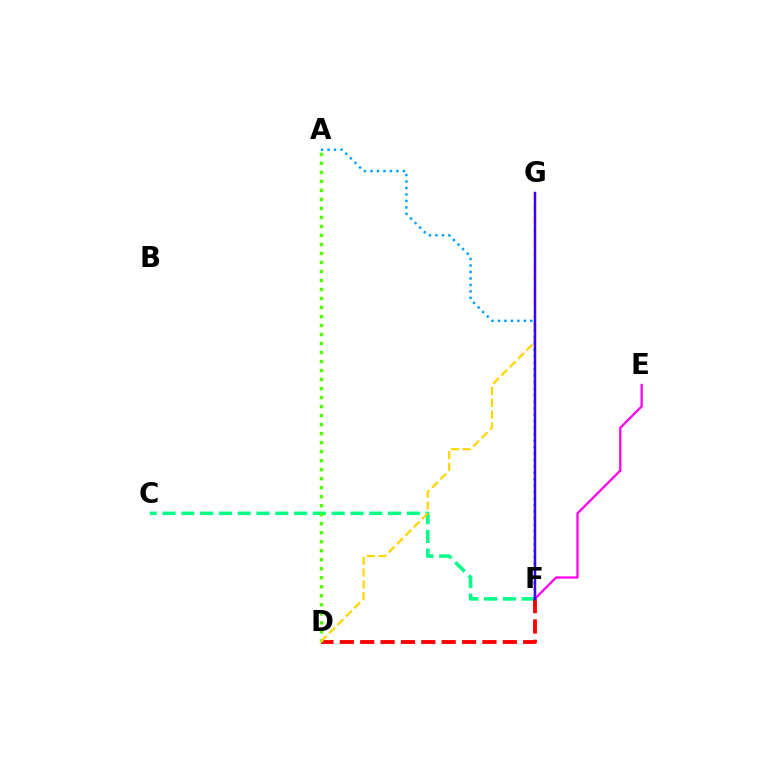{('C', 'F'): [{'color': '#00ff86', 'line_style': 'dashed', 'thickness': 2.55}], ('D', 'F'): [{'color': '#ff0000', 'line_style': 'dashed', 'thickness': 2.77}], ('E', 'F'): [{'color': '#ff00ed', 'line_style': 'solid', 'thickness': 1.64}], ('A', 'F'): [{'color': '#009eff', 'line_style': 'dotted', 'thickness': 1.76}], ('A', 'D'): [{'color': '#4fff00', 'line_style': 'dotted', 'thickness': 2.45}], ('D', 'G'): [{'color': '#ffd500', 'line_style': 'dashed', 'thickness': 1.6}], ('F', 'G'): [{'color': '#3700ff', 'line_style': 'solid', 'thickness': 1.78}]}